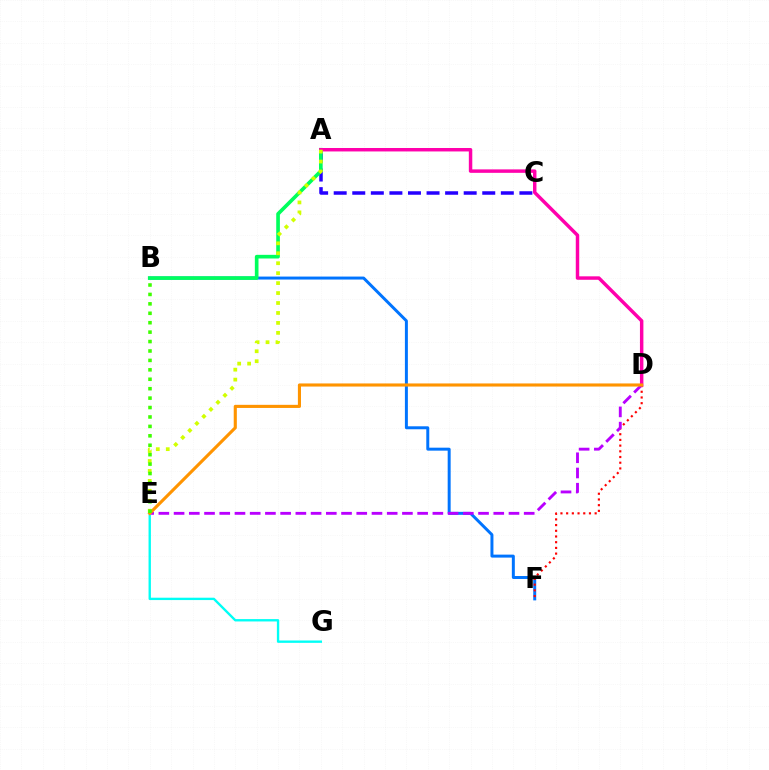{('A', 'C'): [{'color': '#2500ff', 'line_style': 'dashed', 'thickness': 2.52}], ('B', 'F'): [{'color': '#0074ff', 'line_style': 'solid', 'thickness': 2.14}], ('D', 'F'): [{'color': '#ff0000', 'line_style': 'dotted', 'thickness': 1.55}], ('A', 'B'): [{'color': '#00ff5c', 'line_style': 'solid', 'thickness': 2.63}], ('D', 'E'): [{'color': '#b900ff', 'line_style': 'dashed', 'thickness': 2.07}, {'color': '#ff9400', 'line_style': 'solid', 'thickness': 2.24}], ('A', 'D'): [{'color': '#ff00ac', 'line_style': 'solid', 'thickness': 2.49}], ('A', 'E'): [{'color': '#d1ff00', 'line_style': 'dotted', 'thickness': 2.7}], ('E', 'G'): [{'color': '#00fff6', 'line_style': 'solid', 'thickness': 1.7}], ('B', 'E'): [{'color': '#3dff00', 'line_style': 'dotted', 'thickness': 2.56}]}